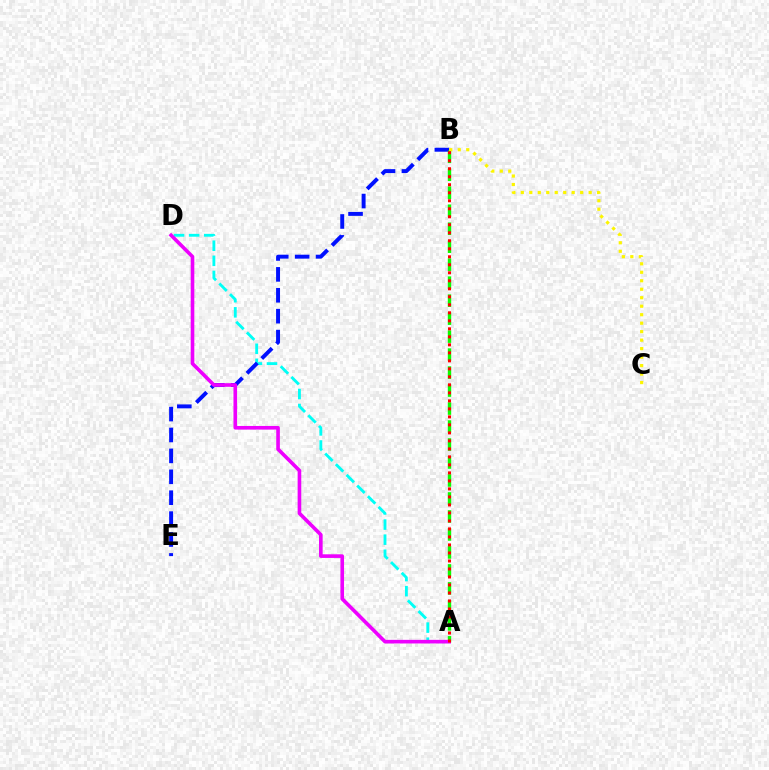{('A', 'D'): [{'color': '#00fff6', 'line_style': 'dashed', 'thickness': 2.05}, {'color': '#ee00ff', 'line_style': 'solid', 'thickness': 2.61}], ('B', 'E'): [{'color': '#0010ff', 'line_style': 'dashed', 'thickness': 2.84}], ('A', 'B'): [{'color': '#08ff00', 'line_style': 'dashed', 'thickness': 2.44}, {'color': '#ff0000', 'line_style': 'dotted', 'thickness': 2.17}], ('B', 'C'): [{'color': '#fcf500', 'line_style': 'dotted', 'thickness': 2.3}]}